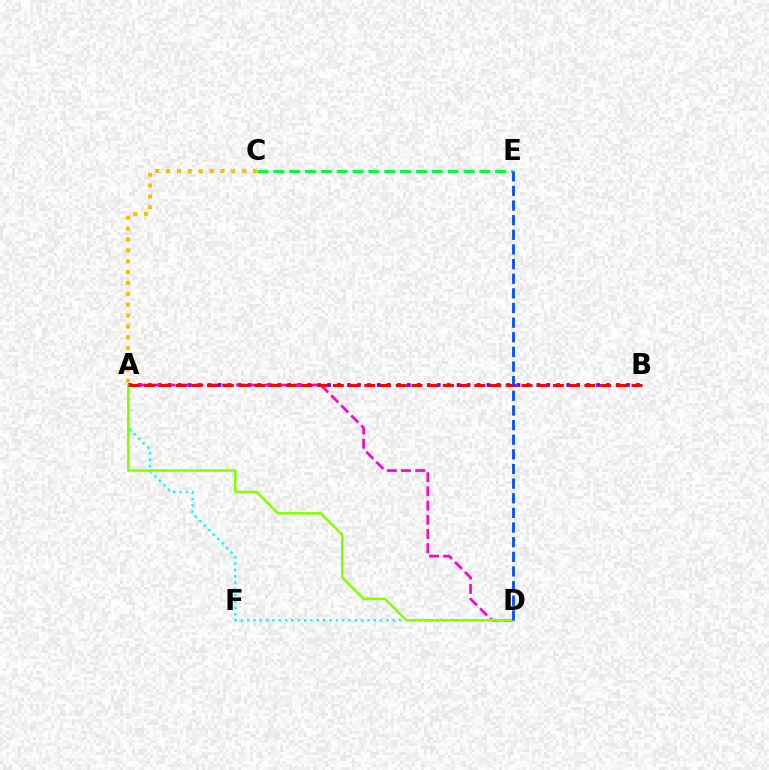{('C', 'E'): [{'color': '#00ff39', 'line_style': 'dashed', 'thickness': 2.15}], ('A', 'B'): [{'color': '#7200ff', 'line_style': 'dotted', 'thickness': 2.71}, {'color': '#ff0000', 'line_style': 'dashed', 'thickness': 2.14}], ('A', 'D'): [{'color': '#00fff6', 'line_style': 'dotted', 'thickness': 1.72}, {'color': '#ff00cf', 'line_style': 'dashed', 'thickness': 1.93}, {'color': '#84ff00', 'line_style': 'solid', 'thickness': 1.79}], ('D', 'E'): [{'color': '#004bff', 'line_style': 'dashed', 'thickness': 1.99}], ('A', 'C'): [{'color': '#ffbd00', 'line_style': 'dotted', 'thickness': 2.95}]}